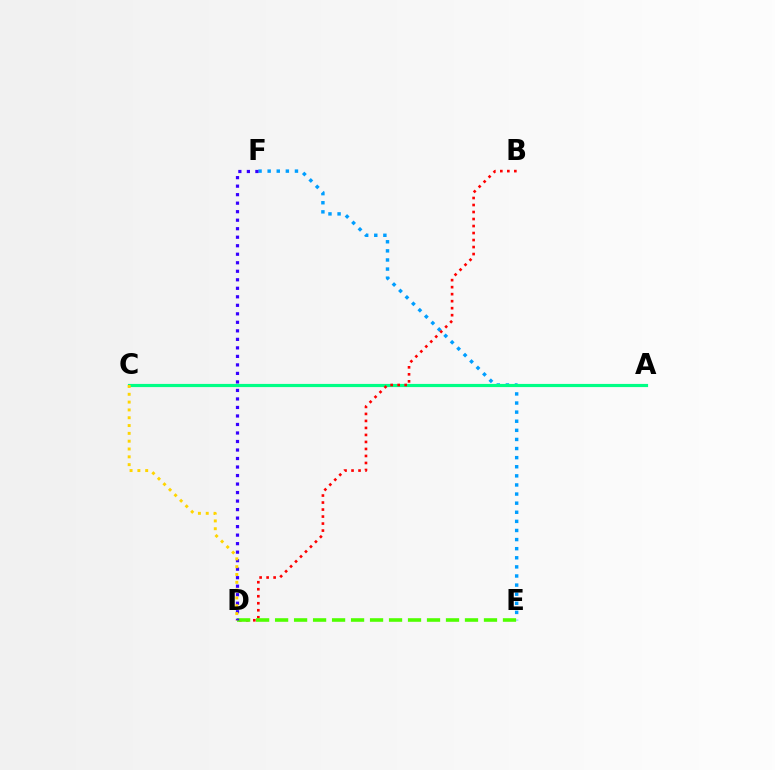{('E', 'F'): [{'color': '#009eff', 'line_style': 'dotted', 'thickness': 2.47}], ('A', 'C'): [{'color': '#ff00ed', 'line_style': 'dotted', 'thickness': 1.84}, {'color': '#00ff86', 'line_style': 'solid', 'thickness': 2.28}], ('B', 'D'): [{'color': '#ff0000', 'line_style': 'dotted', 'thickness': 1.9}], ('D', 'E'): [{'color': '#4fff00', 'line_style': 'dashed', 'thickness': 2.58}], ('D', 'F'): [{'color': '#3700ff', 'line_style': 'dotted', 'thickness': 2.31}], ('C', 'D'): [{'color': '#ffd500', 'line_style': 'dotted', 'thickness': 2.12}]}